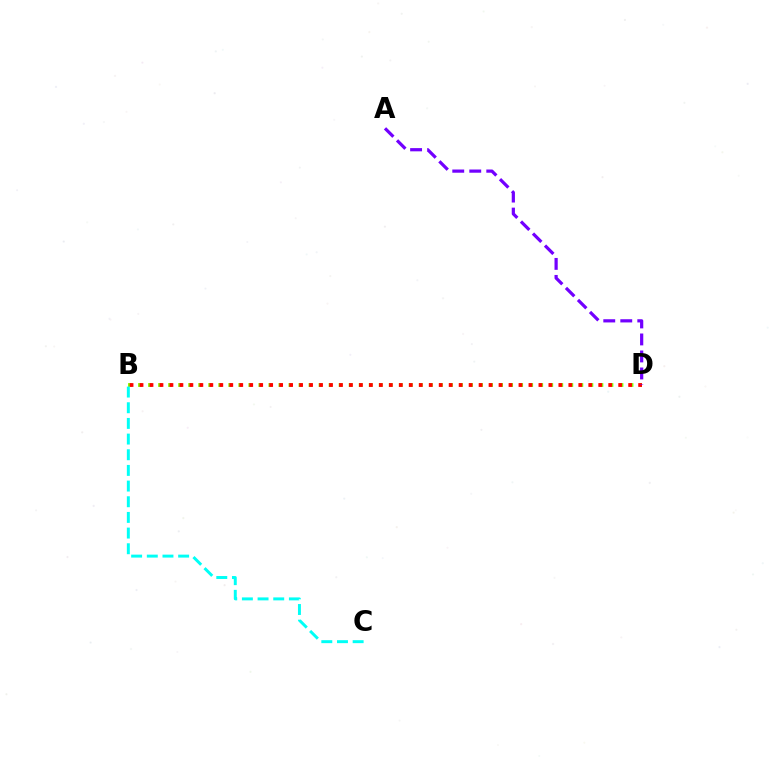{('B', 'D'): [{'color': '#84ff00', 'line_style': 'dotted', 'thickness': 2.73}, {'color': '#ff0000', 'line_style': 'dotted', 'thickness': 2.71}], ('A', 'D'): [{'color': '#7200ff', 'line_style': 'dashed', 'thickness': 2.31}], ('B', 'C'): [{'color': '#00fff6', 'line_style': 'dashed', 'thickness': 2.13}]}